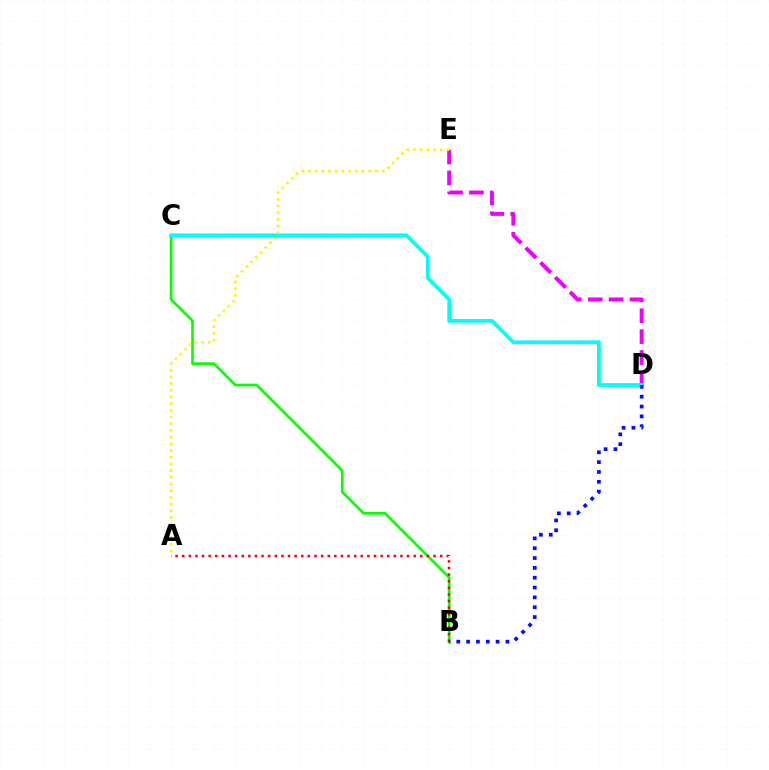{('B', 'C'): [{'color': '#08ff00', 'line_style': 'solid', 'thickness': 1.93}], ('D', 'E'): [{'color': '#ee00ff', 'line_style': 'dashed', 'thickness': 2.84}], ('A', 'B'): [{'color': '#ff0000', 'line_style': 'dotted', 'thickness': 1.8}], ('C', 'D'): [{'color': '#00fff6', 'line_style': 'solid', 'thickness': 2.69}], ('A', 'E'): [{'color': '#fcf500', 'line_style': 'dotted', 'thickness': 1.82}], ('B', 'D'): [{'color': '#0010ff', 'line_style': 'dotted', 'thickness': 2.67}]}